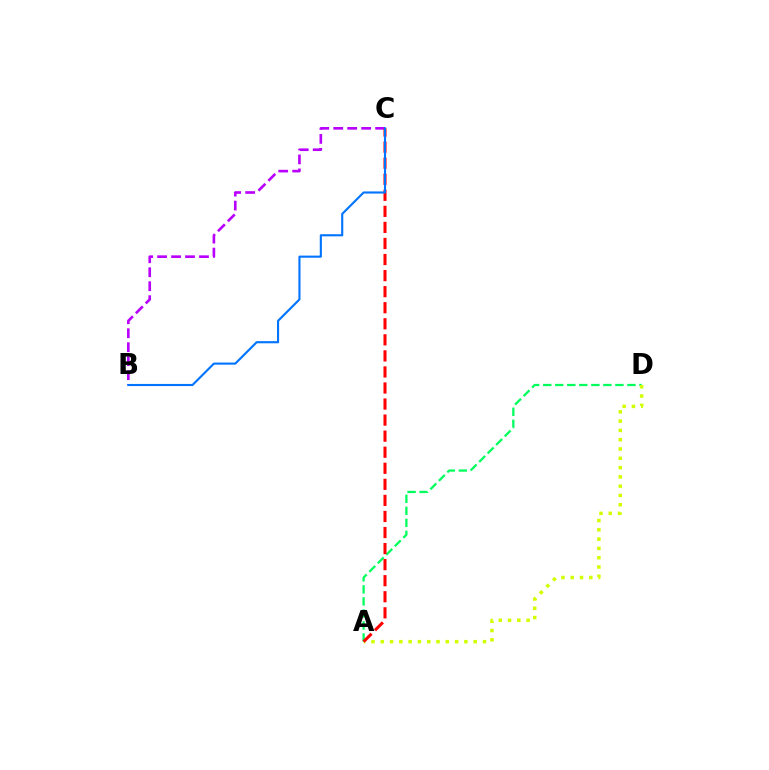{('B', 'C'): [{'color': '#b900ff', 'line_style': 'dashed', 'thickness': 1.9}, {'color': '#0074ff', 'line_style': 'solid', 'thickness': 1.52}], ('A', 'D'): [{'color': '#00ff5c', 'line_style': 'dashed', 'thickness': 1.63}, {'color': '#d1ff00', 'line_style': 'dotted', 'thickness': 2.52}], ('A', 'C'): [{'color': '#ff0000', 'line_style': 'dashed', 'thickness': 2.18}]}